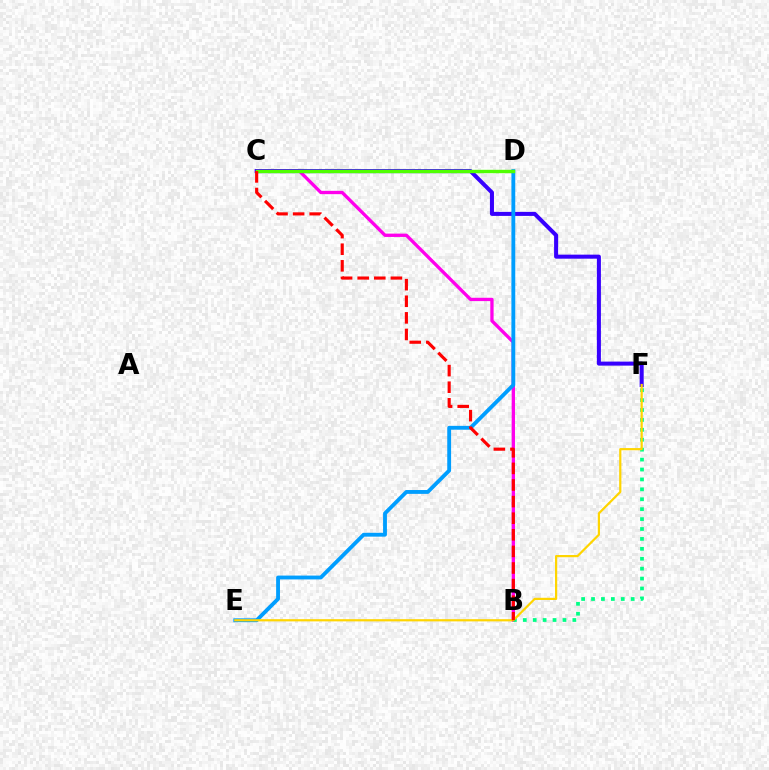{('B', 'C'): [{'color': '#ff00ed', 'line_style': 'solid', 'thickness': 2.39}, {'color': '#ff0000', 'line_style': 'dashed', 'thickness': 2.26}], ('B', 'F'): [{'color': '#00ff86', 'line_style': 'dotted', 'thickness': 2.69}], ('C', 'F'): [{'color': '#3700ff', 'line_style': 'solid', 'thickness': 2.91}], ('D', 'E'): [{'color': '#009eff', 'line_style': 'solid', 'thickness': 2.77}], ('C', 'D'): [{'color': '#4fff00', 'line_style': 'solid', 'thickness': 2.44}], ('E', 'F'): [{'color': '#ffd500', 'line_style': 'solid', 'thickness': 1.59}]}